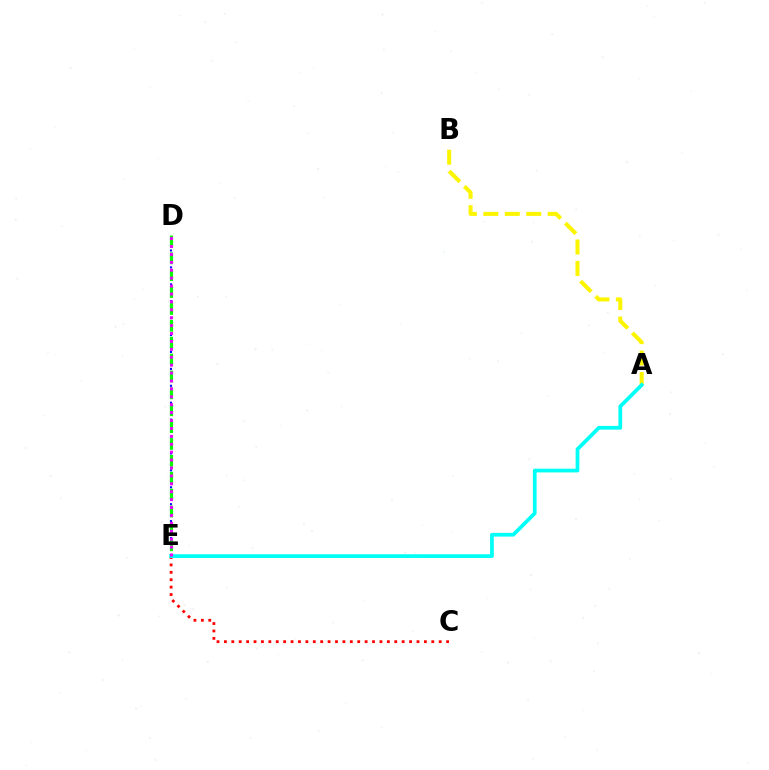{('D', 'E'): [{'color': '#0010ff', 'line_style': 'dotted', 'thickness': 1.53}, {'color': '#08ff00', 'line_style': 'dashed', 'thickness': 2.29}, {'color': '#ee00ff', 'line_style': 'dotted', 'thickness': 2.15}], ('A', 'B'): [{'color': '#fcf500', 'line_style': 'dashed', 'thickness': 2.91}], ('C', 'E'): [{'color': '#ff0000', 'line_style': 'dotted', 'thickness': 2.01}], ('A', 'E'): [{'color': '#00fff6', 'line_style': 'solid', 'thickness': 2.7}]}